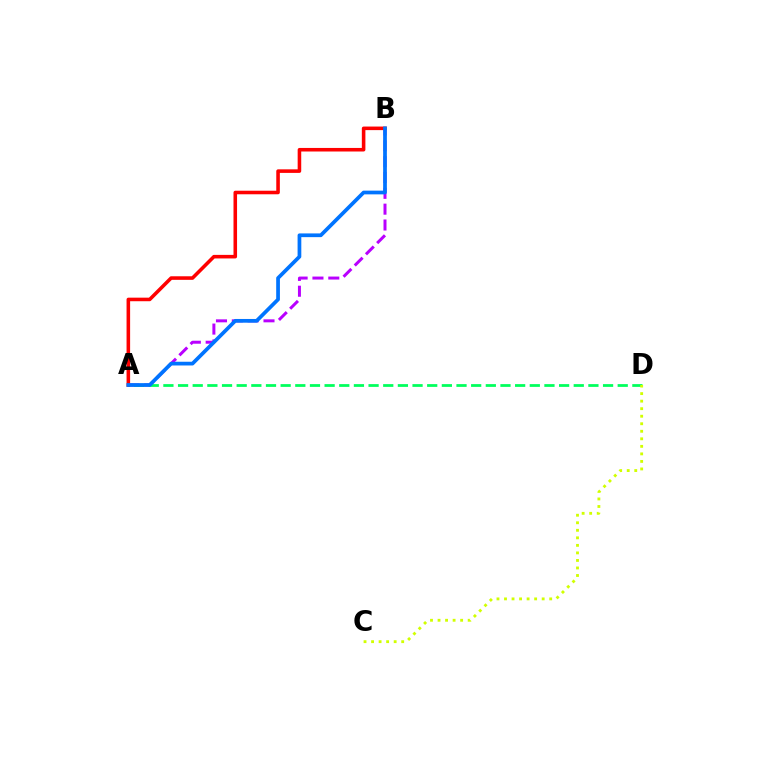{('A', 'B'): [{'color': '#b900ff', 'line_style': 'dashed', 'thickness': 2.15}, {'color': '#ff0000', 'line_style': 'solid', 'thickness': 2.57}, {'color': '#0074ff', 'line_style': 'solid', 'thickness': 2.68}], ('A', 'D'): [{'color': '#00ff5c', 'line_style': 'dashed', 'thickness': 1.99}], ('C', 'D'): [{'color': '#d1ff00', 'line_style': 'dotted', 'thickness': 2.05}]}